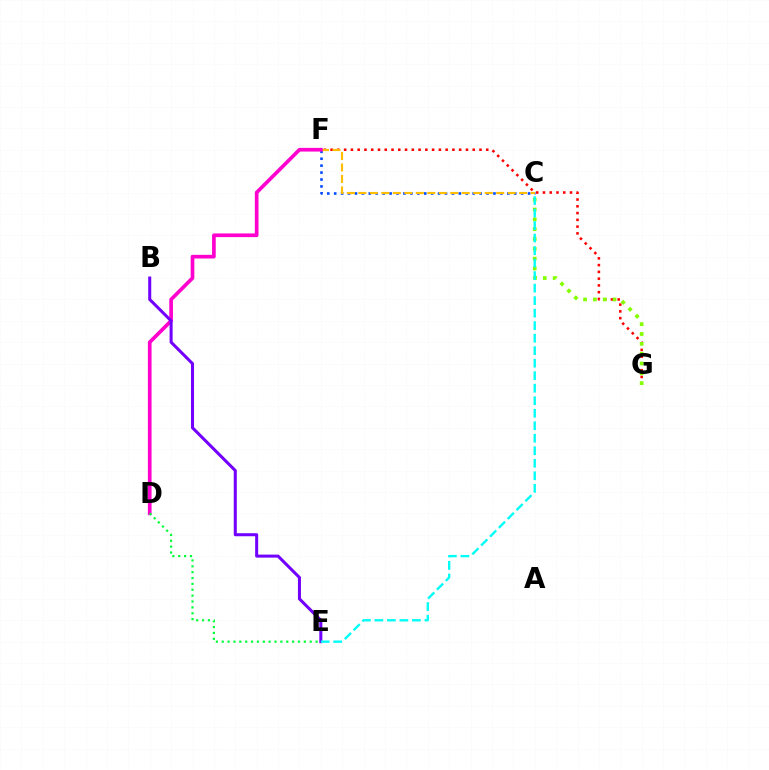{('F', 'G'): [{'color': '#ff0000', 'line_style': 'dotted', 'thickness': 1.84}], ('C', 'F'): [{'color': '#004bff', 'line_style': 'dotted', 'thickness': 1.88}, {'color': '#ffbd00', 'line_style': 'dashed', 'thickness': 1.56}], ('D', 'F'): [{'color': '#ff00cf', 'line_style': 'solid', 'thickness': 2.65}], ('B', 'E'): [{'color': '#7200ff', 'line_style': 'solid', 'thickness': 2.19}], ('C', 'G'): [{'color': '#84ff00', 'line_style': 'dotted', 'thickness': 2.67}], ('D', 'E'): [{'color': '#00ff39', 'line_style': 'dotted', 'thickness': 1.59}], ('C', 'E'): [{'color': '#00fff6', 'line_style': 'dashed', 'thickness': 1.7}]}